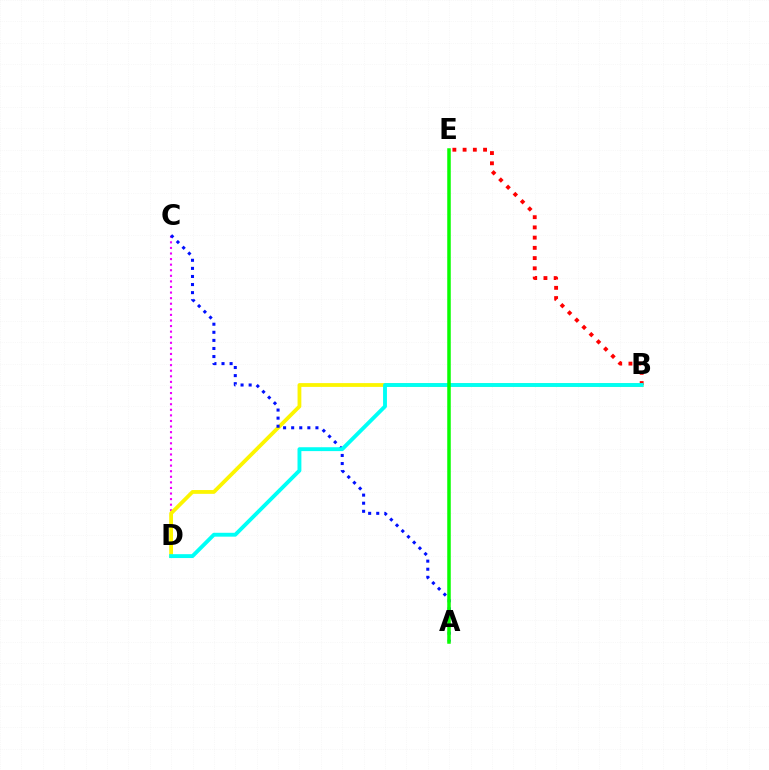{('C', 'D'): [{'color': '#ee00ff', 'line_style': 'dotted', 'thickness': 1.52}], ('B', 'D'): [{'color': '#fcf500', 'line_style': 'solid', 'thickness': 2.73}, {'color': '#00fff6', 'line_style': 'solid', 'thickness': 2.79}], ('B', 'E'): [{'color': '#ff0000', 'line_style': 'dotted', 'thickness': 2.78}], ('A', 'C'): [{'color': '#0010ff', 'line_style': 'dotted', 'thickness': 2.2}], ('A', 'E'): [{'color': '#08ff00', 'line_style': 'solid', 'thickness': 2.53}]}